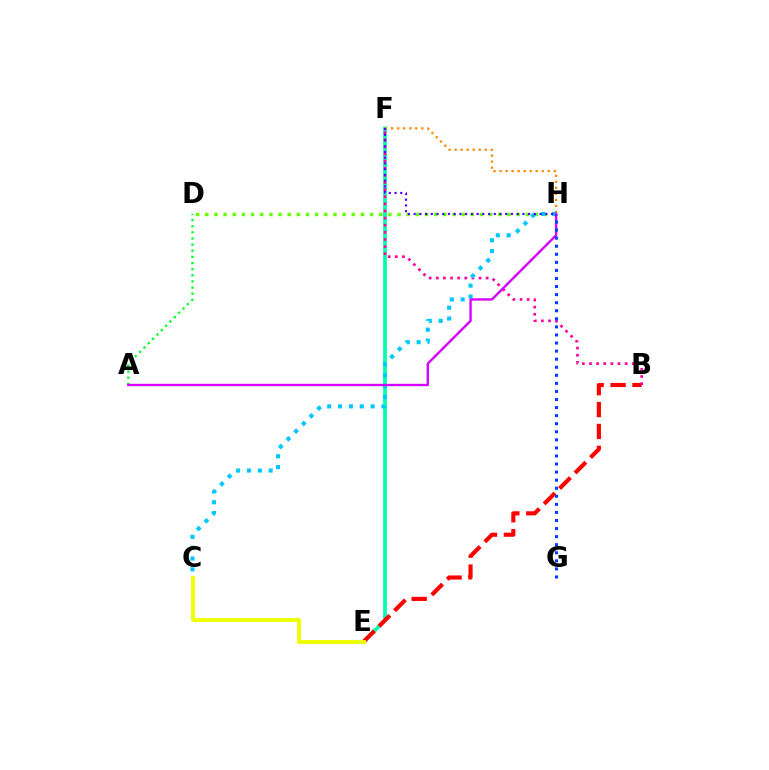{('E', 'F'): [{'color': '#00ffaf', 'line_style': 'solid', 'thickness': 2.69}], ('B', 'E'): [{'color': '#ff0000', 'line_style': 'dashed', 'thickness': 2.97}], ('D', 'H'): [{'color': '#66ff00', 'line_style': 'dotted', 'thickness': 2.49}], ('C', 'E'): [{'color': '#eeff00', 'line_style': 'solid', 'thickness': 2.78}], ('F', 'H'): [{'color': '#ff8800', 'line_style': 'dotted', 'thickness': 1.64}, {'color': '#4f00ff', 'line_style': 'dotted', 'thickness': 1.56}], ('B', 'F'): [{'color': '#ff00a0', 'line_style': 'dotted', 'thickness': 1.94}], ('A', 'D'): [{'color': '#00ff27', 'line_style': 'dotted', 'thickness': 1.67}], ('C', 'H'): [{'color': '#00c7ff', 'line_style': 'dotted', 'thickness': 2.95}], ('A', 'H'): [{'color': '#d600ff', 'line_style': 'solid', 'thickness': 1.71}], ('G', 'H'): [{'color': '#003fff', 'line_style': 'dotted', 'thickness': 2.19}]}